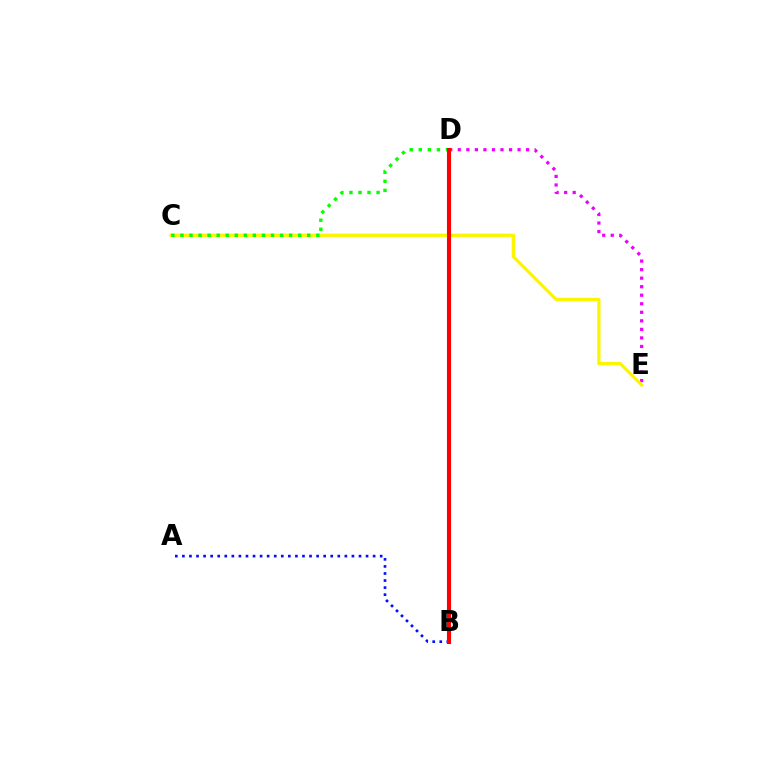{('A', 'B'): [{'color': '#0010ff', 'line_style': 'dotted', 'thickness': 1.92}], ('D', 'E'): [{'color': '#ee00ff', 'line_style': 'dotted', 'thickness': 2.32}], ('B', 'D'): [{'color': '#00fff6', 'line_style': 'dashed', 'thickness': 1.71}, {'color': '#ff0000', 'line_style': 'solid', 'thickness': 2.94}], ('C', 'E'): [{'color': '#fcf500', 'line_style': 'solid', 'thickness': 2.36}], ('C', 'D'): [{'color': '#08ff00', 'line_style': 'dotted', 'thickness': 2.46}]}